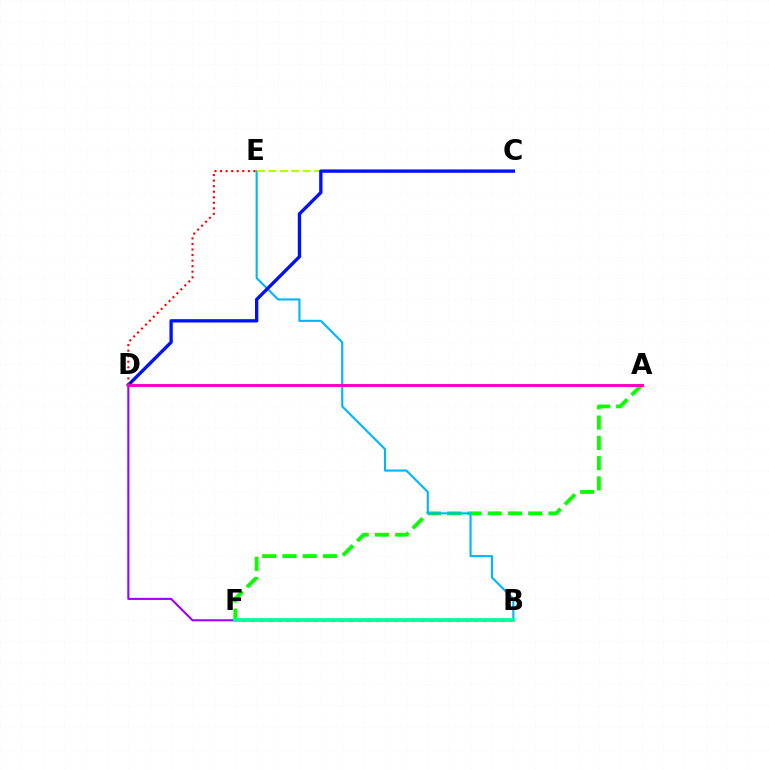{('A', 'F'): [{'color': '#08ff00', 'line_style': 'dashed', 'thickness': 2.75}], ('B', 'E'): [{'color': '#00b5ff', 'line_style': 'solid', 'thickness': 1.53}], ('C', 'E'): [{'color': '#b3ff00', 'line_style': 'dashed', 'thickness': 1.55}], ('D', 'F'): [{'color': '#9b00ff', 'line_style': 'solid', 'thickness': 1.5}], ('C', 'D'): [{'color': '#0010ff', 'line_style': 'solid', 'thickness': 2.4}], ('D', 'E'): [{'color': '#ff0000', 'line_style': 'dotted', 'thickness': 1.51}], ('A', 'D'): [{'color': '#ff00bd', 'line_style': 'solid', 'thickness': 2.11}], ('B', 'F'): [{'color': '#ffa500', 'line_style': 'dotted', 'thickness': 2.43}, {'color': '#00ff9d', 'line_style': 'solid', 'thickness': 2.69}]}